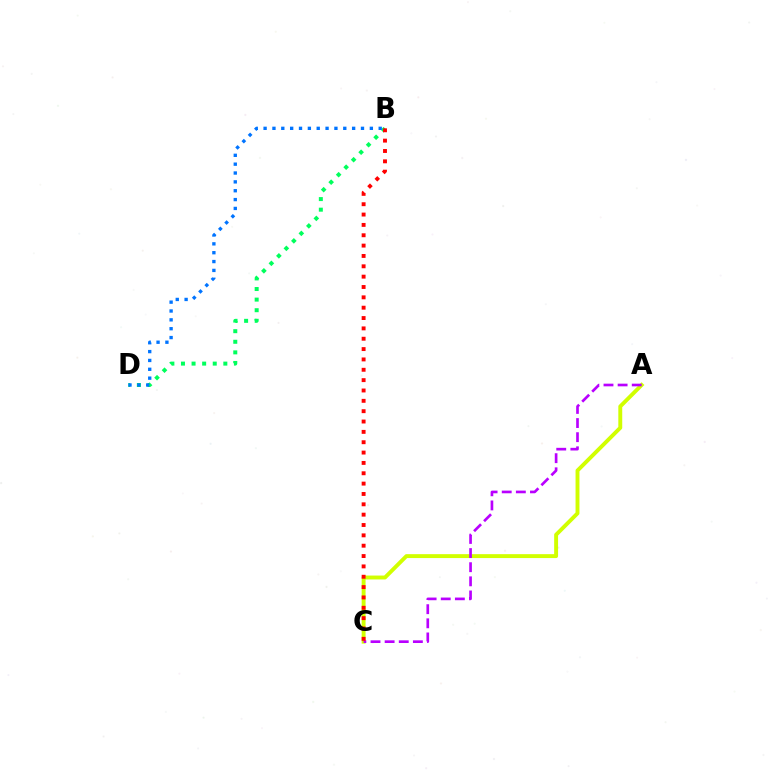{('B', 'D'): [{'color': '#00ff5c', 'line_style': 'dotted', 'thickness': 2.88}, {'color': '#0074ff', 'line_style': 'dotted', 'thickness': 2.41}], ('A', 'C'): [{'color': '#d1ff00', 'line_style': 'solid', 'thickness': 2.81}, {'color': '#b900ff', 'line_style': 'dashed', 'thickness': 1.92}], ('B', 'C'): [{'color': '#ff0000', 'line_style': 'dotted', 'thickness': 2.81}]}